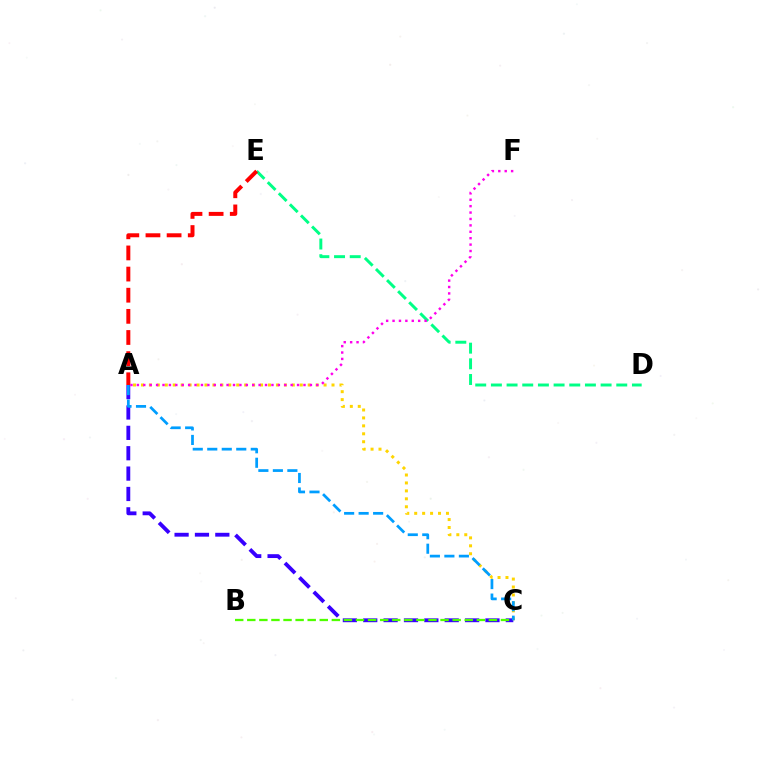{('D', 'E'): [{'color': '#00ff86', 'line_style': 'dashed', 'thickness': 2.13}], ('A', 'E'): [{'color': '#ff0000', 'line_style': 'dashed', 'thickness': 2.87}], ('A', 'C'): [{'color': '#ffd500', 'line_style': 'dotted', 'thickness': 2.16}, {'color': '#3700ff', 'line_style': 'dashed', 'thickness': 2.77}, {'color': '#009eff', 'line_style': 'dashed', 'thickness': 1.97}], ('A', 'F'): [{'color': '#ff00ed', 'line_style': 'dotted', 'thickness': 1.74}], ('B', 'C'): [{'color': '#4fff00', 'line_style': 'dashed', 'thickness': 1.64}]}